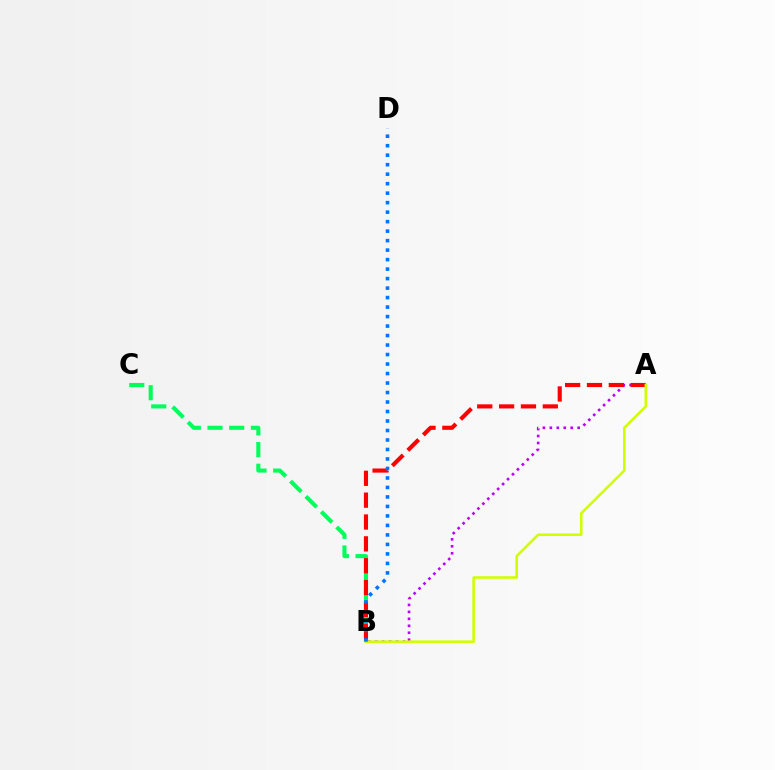{('B', 'C'): [{'color': '#00ff5c', 'line_style': 'dashed', 'thickness': 2.95}], ('A', 'B'): [{'color': '#b900ff', 'line_style': 'dotted', 'thickness': 1.89}, {'color': '#ff0000', 'line_style': 'dashed', 'thickness': 2.97}, {'color': '#d1ff00', 'line_style': 'solid', 'thickness': 1.86}], ('B', 'D'): [{'color': '#0074ff', 'line_style': 'dotted', 'thickness': 2.58}]}